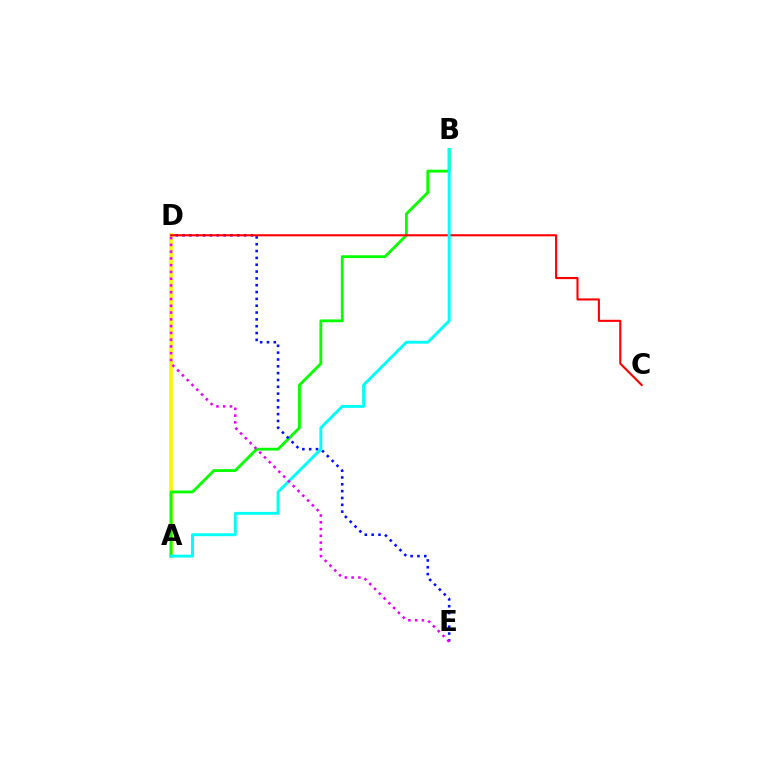{('A', 'D'): [{'color': '#fcf500', 'line_style': 'solid', 'thickness': 2.61}], ('A', 'B'): [{'color': '#08ff00', 'line_style': 'solid', 'thickness': 2.03}, {'color': '#00fff6', 'line_style': 'solid', 'thickness': 2.1}], ('D', 'E'): [{'color': '#0010ff', 'line_style': 'dotted', 'thickness': 1.86}, {'color': '#ee00ff', 'line_style': 'dotted', 'thickness': 1.84}], ('C', 'D'): [{'color': '#ff0000', 'line_style': 'solid', 'thickness': 1.52}]}